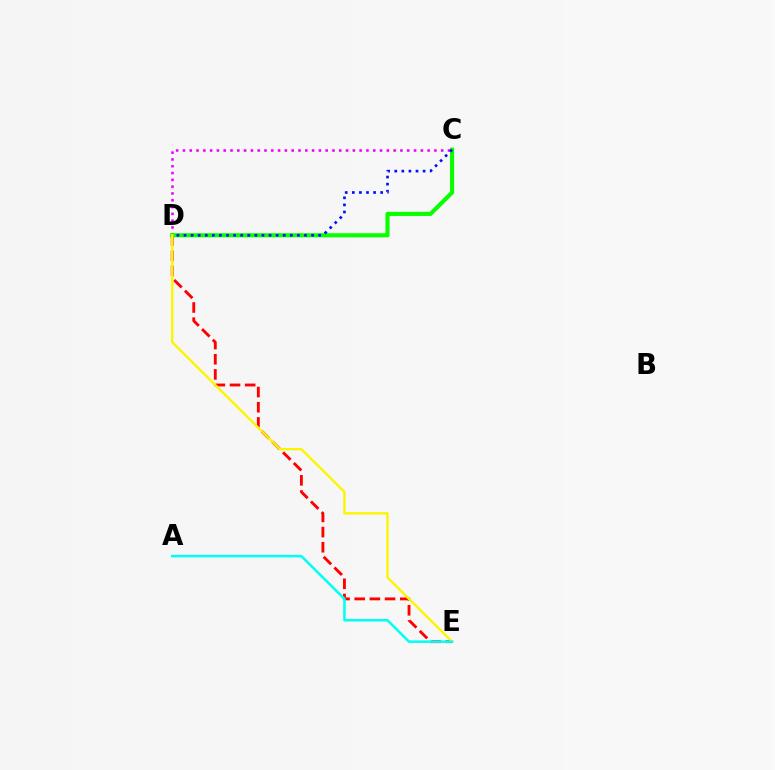{('D', 'E'): [{'color': '#ff0000', 'line_style': 'dashed', 'thickness': 2.06}, {'color': '#fcf500', 'line_style': 'solid', 'thickness': 1.71}], ('C', 'D'): [{'color': '#ee00ff', 'line_style': 'dotted', 'thickness': 1.85}, {'color': '#08ff00', 'line_style': 'solid', 'thickness': 2.97}, {'color': '#0010ff', 'line_style': 'dotted', 'thickness': 1.93}], ('A', 'E'): [{'color': '#00fff6', 'line_style': 'solid', 'thickness': 1.83}]}